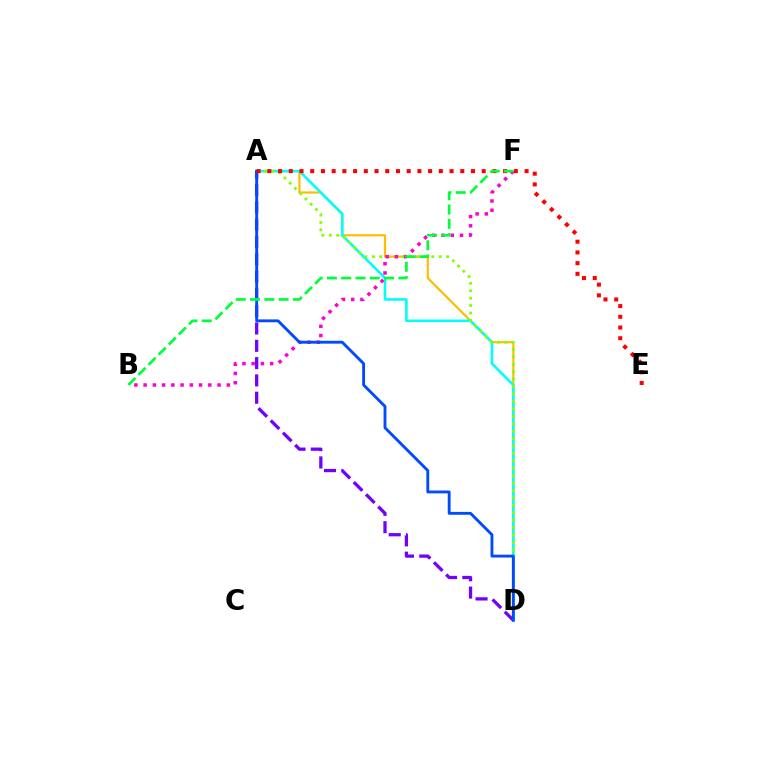{('A', 'D'): [{'color': '#ffbd00', 'line_style': 'solid', 'thickness': 1.57}, {'color': '#00fff6', 'line_style': 'solid', 'thickness': 1.88}, {'color': '#84ff00', 'line_style': 'dotted', 'thickness': 2.02}, {'color': '#7200ff', 'line_style': 'dashed', 'thickness': 2.35}, {'color': '#004bff', 'line_style': 'solid', 'thickness': 2.06}], ('B', 'F'): [{'color': '#ff00cf', 'line_style': 'dotted', 'thickness': 2.51}, {'color': '#00ff39', 'line_style': 'dashed', 'thickness': 1.94}], ('A', 'E'): [{'color': '#ff0000', 'line_style': 'dotted', 'thickness': 2.91}]}